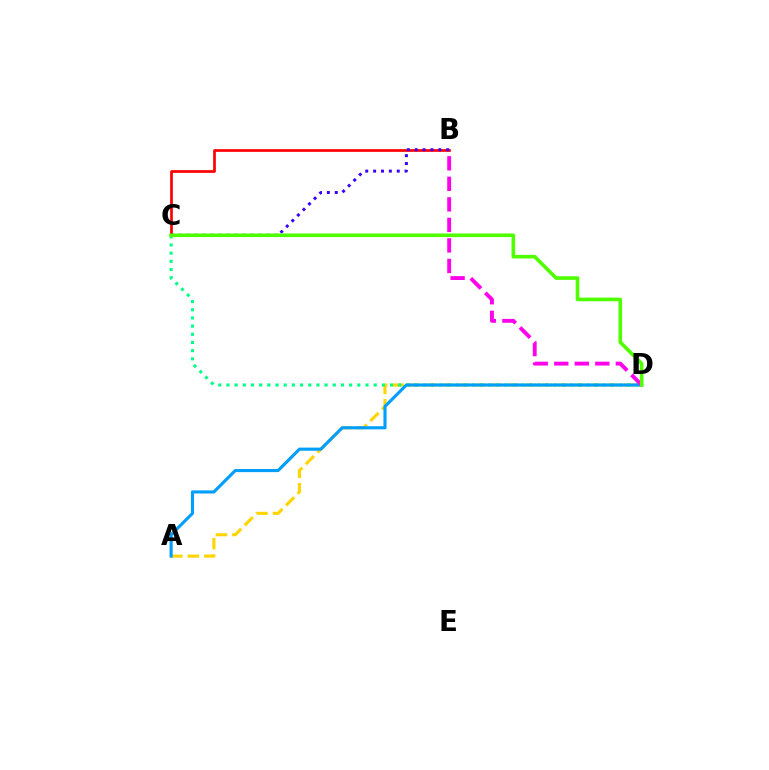{('B', 'C'): [{'color': '#ff0000', 'line_style': 'solid', 'thickness': 1.95}, {'color': '#3700ff', 'line_style': 'dotted', 'thickness': 2.14}], ('A', 'D'): [{'color': '#ffd500', 'line_style': 'dashed', 'thickness': 2.24}, {'color': '#009eff', 'line_style': 'solid', 'thickness': 2.24}], ('C', 'D'): [{'color': '#00ff86', 'line_style': 'dotted', 'thickness': 2.22}, {'color': '#4fff00', 'line_style': 'solid', 'thickness': 2.6}], ('B', 'D'): [{'color': '#ff00ed', 'line_style': 'dashed', 'thickness': 2.79}]}